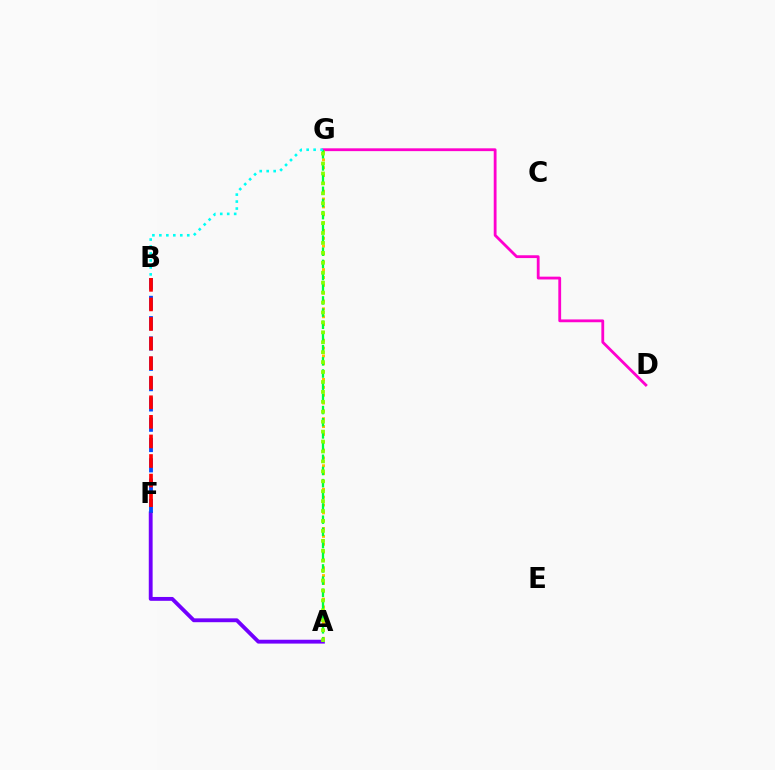{('D', 'G'): [{'color': '#ff00cf', 'line_style': 'solid', 'thickness': 2.02}], ('A', 'G'): [{'color': '#ffbd00', 'line_style': 'dotted', 'thickness': 2.13}, {'color': '#00ff39', 'line_style': 'dashed', 'thickness': 1.65}, {'color': '#84ff00', 'line_style': 'dotted', 'thickness': 2.7}], ('A', 'F'): [{'color': '#7200ff', 'line_style': 'solid', 'thickness': 2.77}], ('B', 'F'): [{'color': '#004bff', 'line_style': 'dashed', 'thickness': 2.76}, {'color': '#ff0000', 'line_style': 'dashed', 'thickness': 2.66}], ('B', 'G'): [{'color': '#00fff6', 'line_style': 'dotted', 'thickness': 1.89}]}